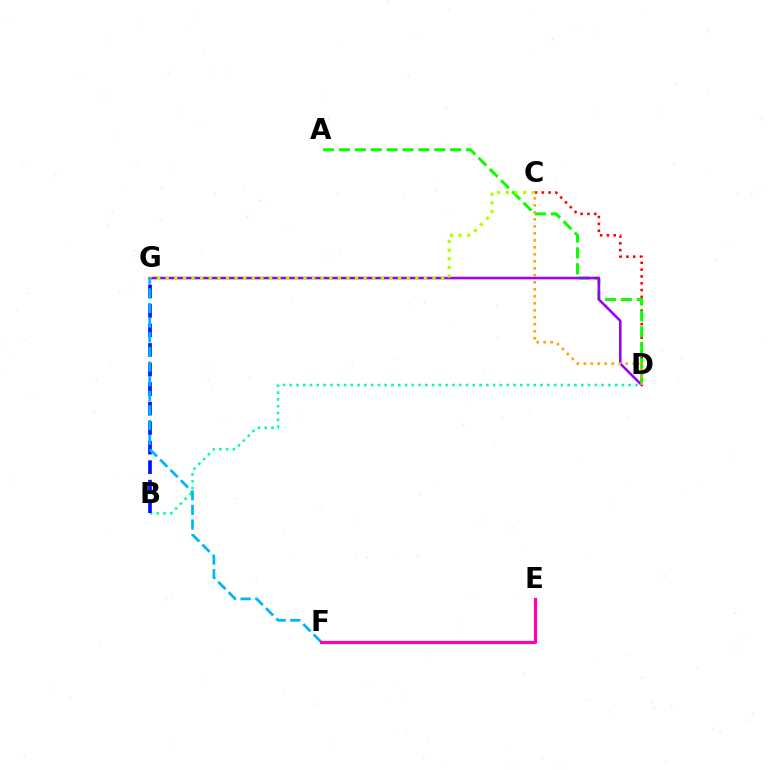{('B', 'D'): [{'color': '#00ff9d', 'line_style': 'dotted', 'thickness': 1.84}], ('C', 'D'): [{'color': '#ff0000', 'line_style': 'dotted', 'thickness': 1.85}, {'color': '#ffa500', 'line_style': 'dotted', 'thickness': 1.9}], ('A', 'D'): [{'color': '#08ff00', 'line_style': 'dashed', 'thickness': 2.16}], ('D', 'G'): [{'color': '#9b00ff', 'line_style': 'solid', 'thickness': 1.85}], ('C', 'G'): [{'color': '#b3ff00', 'line_style': 'dotted', 'thickness': 2.34}], ('B', 'G'): [{'color': '#0010ff', 'line_style': 'dashed', 'thickness': 2.65}], ('F', 'G'): [{'color': '#00b5ff', 'line_style': 'dashed', 'thickness': 1.99}], ('E', 'F'): [{'color': '#ff00bd', 'line_style': 'solid', 'thickness': 2.29}]}